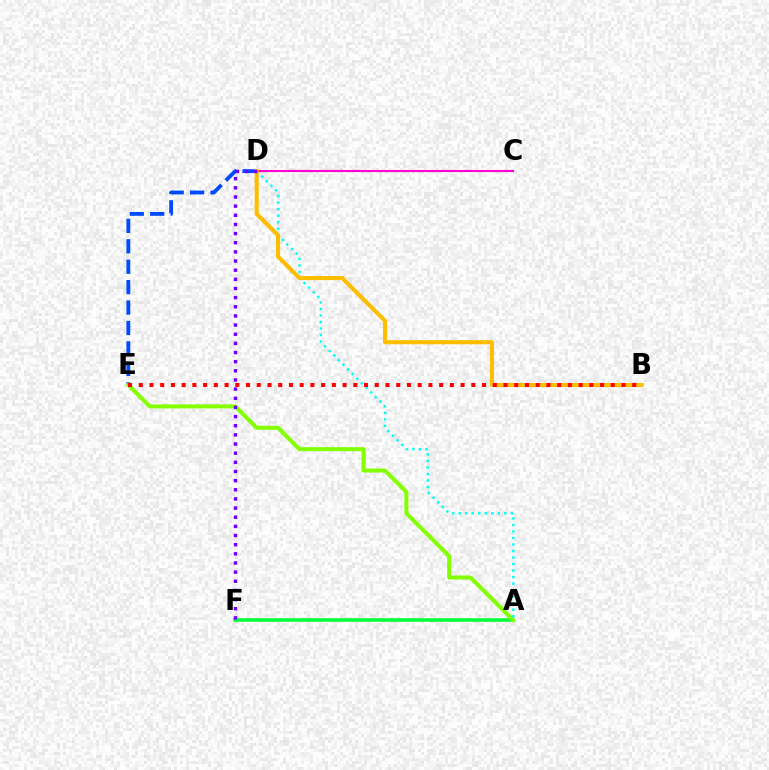{('A', 'F'): [{'color': '#00ff39', 'line_style': 'solid', 'thickness': 2.56}], ('D', 'E'): [{'color': '#004bff', 'line_style': 'dashed', 'thickness': 2.78}], ('A', 'E'): [{'color': '#84ff00', 'line_style': 'solid', 'thickness': 2.9}], ('A', 'D'): [{'color': '#00fff6', 'line_style': 'dotted', 'thickness': 1.77}], ('C', 'D'): [{'color': '#ff00cf', 'line_style': 'solid', 'thickness': 1.55}], ('B', 'D'): [{'color': '#ffbd00', 'line_style': 'solid', 'thickness': 2.94}], ('D', 'F'): [{'color': '#7200ff', 'line_style': 'dotted', 'thickness': 2.49}], ('B', 'E'): [{'color': '#ff0000', 'line_style': 'dotted', 'thickness': 2.91}]}